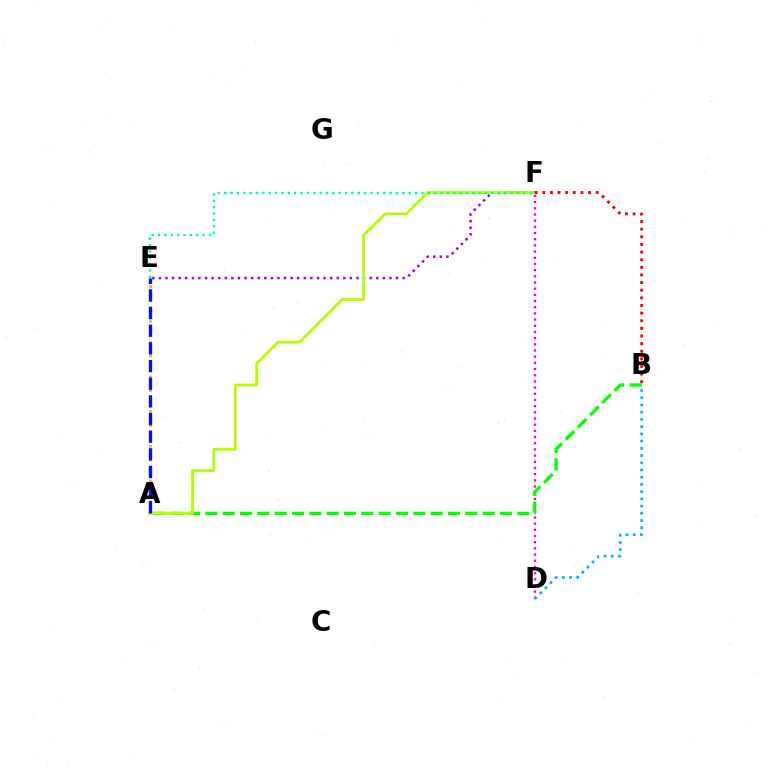{('E', 'F'): [{'color': '#9b00ff', 'line_style': 'dotted', 'thickness': 1.79}, {'color': '#00ff9d', 'line_style': 'dotted', 'thickness': 1.73}], ('D', 'F'): [{'color': '#ff00bd', 'line_style': 'dotted', 'thickness': 1.68}], ('A', 'B'): [{'color': '#08ff00', 'line_style': 'dashed', 'thickness': 2.35}], ('A', 'E'): [{'color': '#ffa500', 'line_style': 'dotted', 'thickness': 1.88}, {'color': '#0010ff', 'line_style': 'dashed', 'thickness': 2.4}], ('A', 'F'): [{'color': '#b3ff00', 'line_style': 'solid', 'thickness': 2.0}], ('B', 'F'): [{'color': '#ff0000', 'line_style': 'dotted', 'thickness': 2.07}], ('B', 'D'): [{'color': '#00b5ff', 'line_style': 'dotted', 'thickness': 1.96}]}